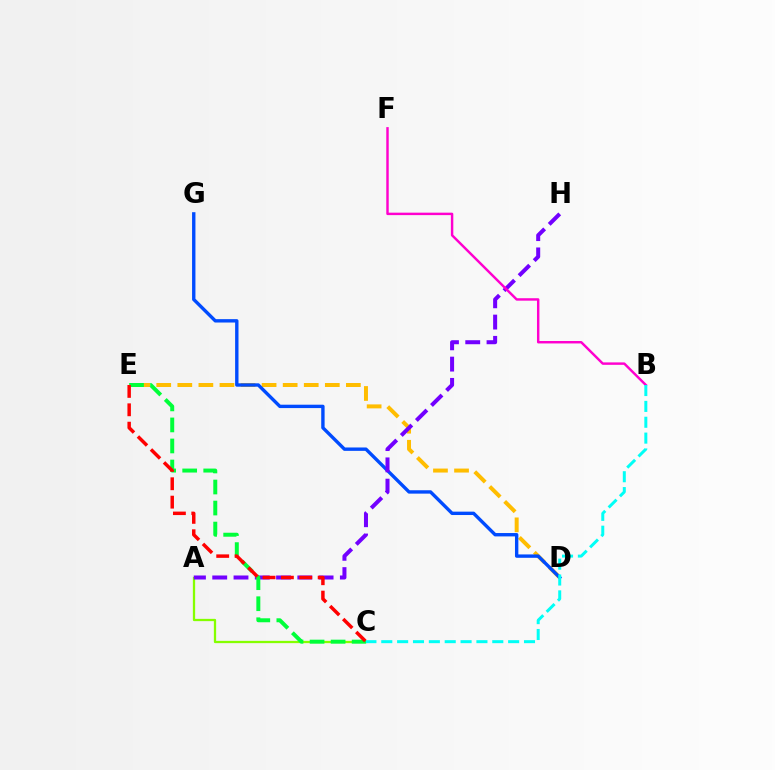{('A', 'C'): [{'color': '#84ff00', 'line_style': 'solid', 'thickness': 1.64}], ('D', 'E'): [{'color': '#ffbd00', 'line_style': 'dashed', 'thickness': 2.86}], ('D', 'G'): [{'color': '#004bff', 'line_style': 'solid', 'thickness': 2.43}], ('A', 'H'): [{'color': '#7200ff', 'line_style': 'dashed', 'thickness': 2.89}], ('B', 'F'): [{'color': '#ff00cf', 'line_style': 'solid', 'thickness': 1.76}], ('C', 'E'): [{'color': '#00ff39', 'line_style': 'dashed', 'thickness': 2.86}, {'color': '#ff0000', 'line_style': 'dashed', 'thickness': 2.5}], ('B', 'C'): [{'color': '#00fff6', 'line_style': 'dashed', 'thickness': 2.15}]}